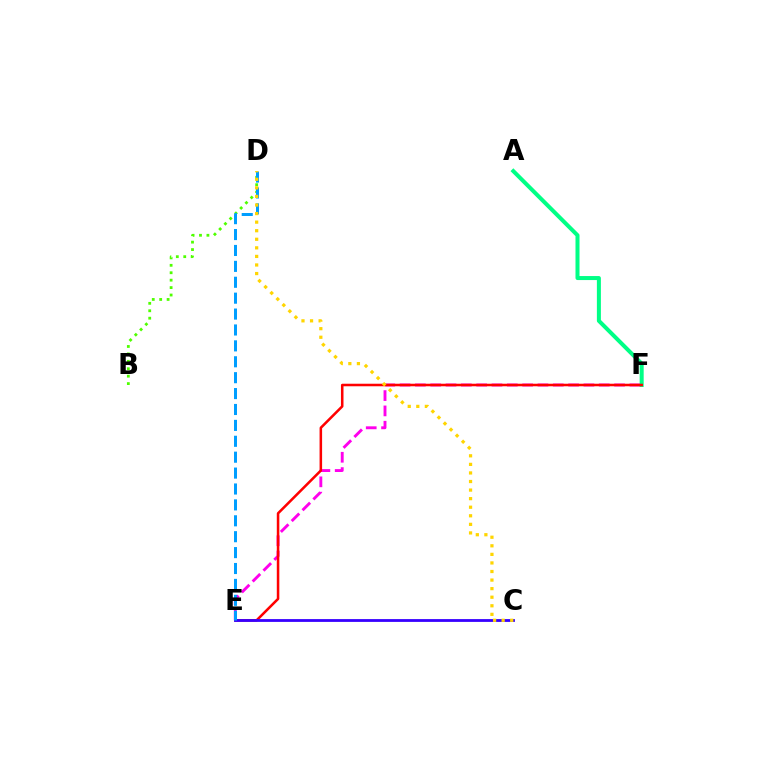{('E', 'F'): [{'color': '#ff00ed', 'line_style': 'dashed', 'thickness': 2.08}, {'color': '#ff0000', 'line_style': 'solid', 'thickness': 1.83}], ('A', 'F'): [{'color': '#00ff86', 'line_style': 'solid', 'thickness': 2.89}], ('C', 'E'): [{'color': '#3700ff', 'line_style': 'solid', 'thickness': 2.02}], ('B', 'D'): [{'color': '#4fff00', 'line_style': 'dotted', 'thickness': 2.02}], ('D', 'E'): [{'color': '#009eff', 'line_style': 'dashed', 'thickness': 2.16}], ('C', 'D'): [{'color': '#ffd500', 'line_style': 'dotted', 'thickness': 2.33}]}